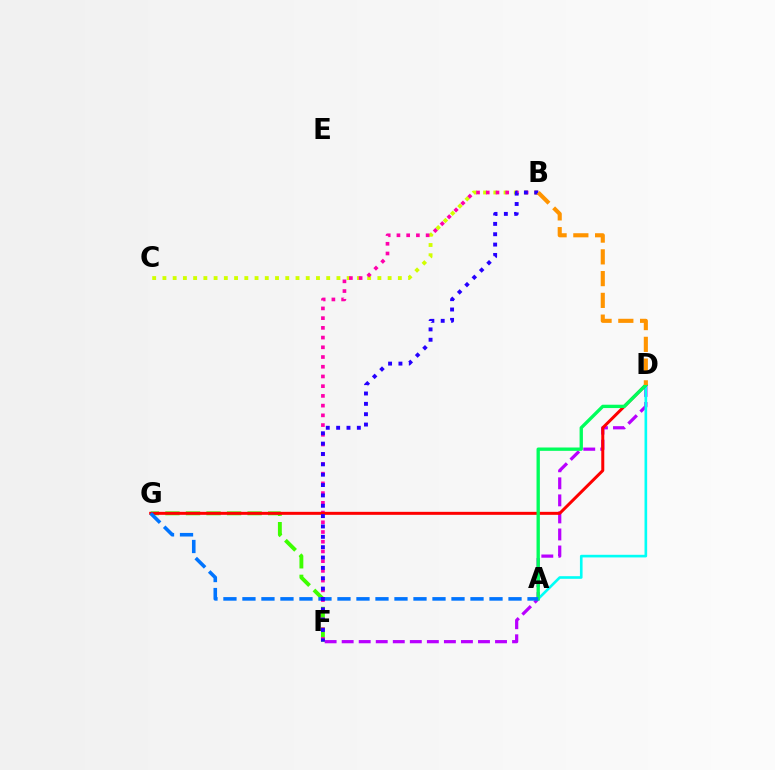{('F', 'G'): [{'color': '#3dff00', 'line_style': 'dashed', 'thickness': 2.79}], ('D', 'F'): [{'color': '#b900ff', 'line_style': 'dashed', 'thickness': 2.31}], ('B', 'C'): [{'color': '#d1ff00', 'line_style': 'dotted', 'thickness': 2.78}], ('B', 'F'): [{'color': '#ff00ac', 'line_style': 'dotted', 'thickness': 2.64}, {'color': '#2500ff', 'line_style': 'dotted', 'thickness': 2.81}], ('A', 'D'): [{'color': '#00fff6', 'line_style': 'solid', 'thickness': 1.9}, {'color': '#00ff5c', 'line_style': 'solid', 'thickness': 2.4}], ('D', 'G'): [{'color': '#ff0000', 'line_style': 'solid', 'thickness': 2.16}], ('A', 'G'): [{'color': '#0074ff', 'line_style': 'dashed', 'thickness': 2.58}], ('B', 'D'): [{'color': '#ff9400', 'line_style': 'dashed', 'thickness': 2.96}]}